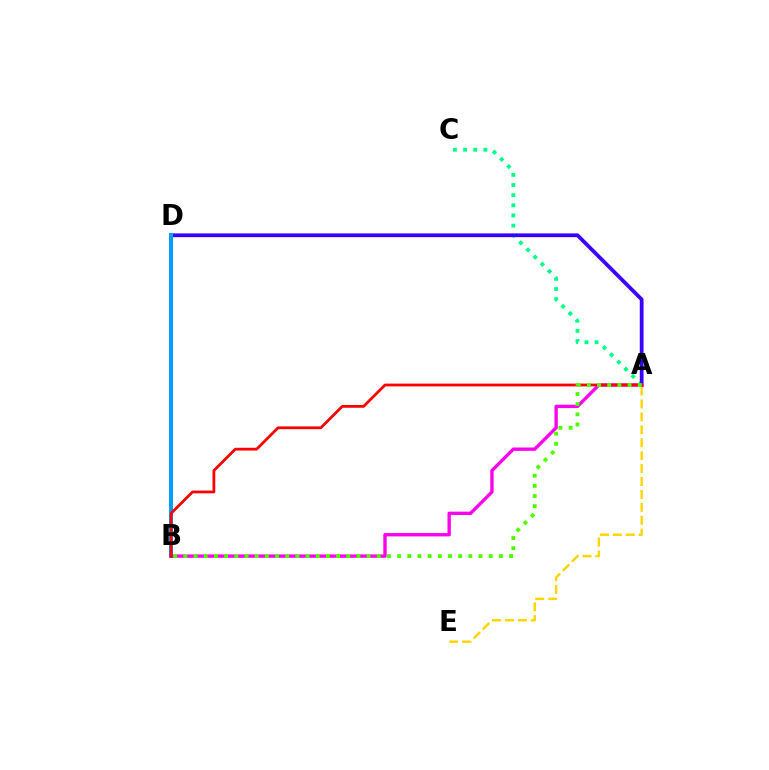{('A', 'C'): [{'color': '#00ff86', 'line_style': 'dotted', 'thickness': 2.76}], ('A', 'E'): [{'color': '#ffd500', 'line_style': 'dashed', 'thickness': 1.76}], ('A', 'D'): [{'color': '#3700ff', 'line_style': 'solid', 'thickness': 2.72}], ('B', 'D'): [{'color': '#009eff', 'line_style': 'solid', 'thickness': 2.88}], ('A', 'B'): [{'color': '#ff00ed', 'line_style': 'solid', 'thickness': 2.42}, {'color': '#ff0000', 'line_style': 'solid', 'thickness': 1.99}, {'color': '#4fff00', 'line_style': 'dotted', 'thickness': 2.76}]}